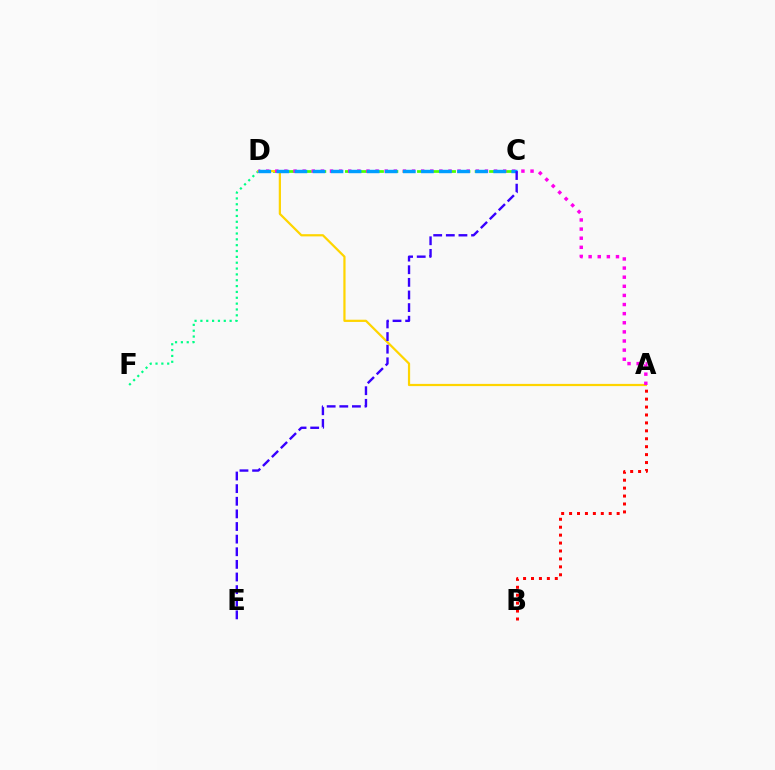{('C', 'D'): [{'color': '#4fff00', 'line_style': 'dashed', 'thickness': 1.96}, {'color': '#009eff', 'line_style': 'dashed', 'thickness': 2.45}], ('D', 'F'): [{'color': '#00ff86', 'line_style': 'dotted', 'thickness': 1.59}], ('A', 'D'): [{'color': '#ffd500', 'line_style': 'solid', 'thickness': 1.6}, {'color': '#ff00ed', 'line_style': 'dotted', 'thickness': 2.48}], ('A', 'B'): [{'color': '#ff0000', 'line_style': 'dotted', 'thickness': 2.15}], ('C', 'E'): [{'color': '#3700ff', 'line_style': 'dashed', 'thickness': 1.71}]}